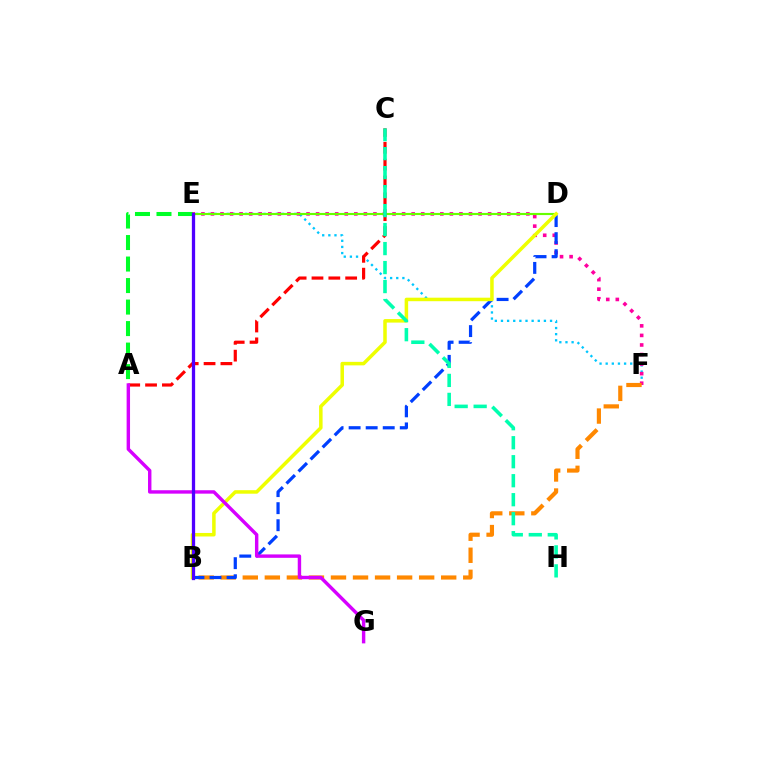{('E', 'F'): [{'color': '#00c7ff', 'line_style': 'dotted', 'thickness': 1.67}, {'color': '#ff00a0', 'line_style': 'dotted', 'thickness': 2.6}], ('A', 'E'): [{'color': '#00ff27', 'line_style': 'dashed', 'thickness': 2.92}], ('D', 'E'): [{'color': '#66ff00', 'line_style': 'solid', 'thickness': 1.55}], ('B', 'F'): [{'color': '#ff8800', 'line_style': 'dashed', 'thickness': 2.99}], ('B', 'D'): [{'color': '#003fff', 'line_style': 'dashed', 'thickness': 2.32}, {'color': '#eeff00', 'line_style': 'solid', 'thickness': 2.53}], ('A', 'C'): [{'color': '#ff0000', 'line_style': 'dashed', 'thickness': 2.29}], ('C', 'H'): [{'color': '#00ffaf', 'line_style': 'dashed', 'thickness': 2.58}], ('A', 'G'): [{'color': '#d600ff', 'line_style': 'solid', 'thickness': 2.46}], ('B', 'E'): [{'color': '#4f00ff', 'line_style': 'solid', 'thickness': 2.37}]}